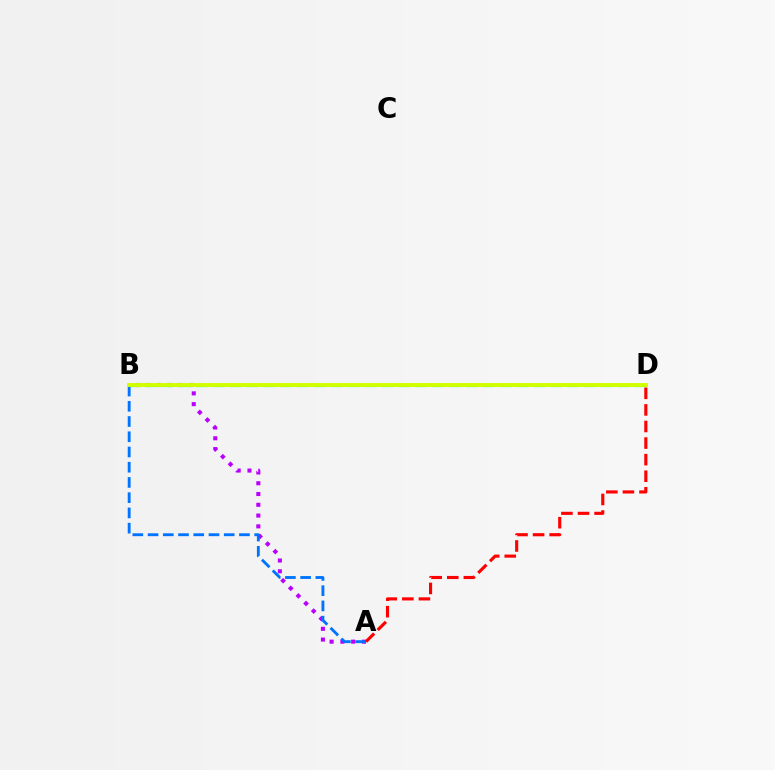{('A', 'B'): [{'color': '#b900ff', 'line_style': 'dotted', 'thickness': 2.93}, {'color': '#0074ff', 'line_style': 'dashed', 'thickness': 2.07}], ('B', 'D'): [{'color': '#00ff5c', 'line_style': 'dashed', 'thickness': 2.29}, {'color': '#d1ff00', 'line_style': 'solid', 'thickness': 2.8}], ('A', 'D'): [{'color': '#ff0000', 'line_style': 'dashed', 'thickness': 2.25}]}